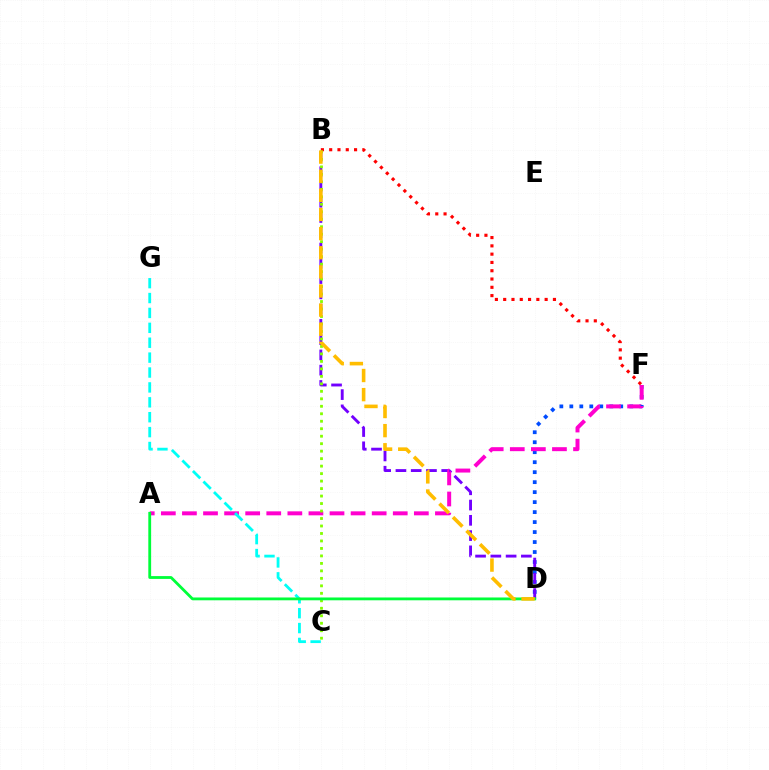{('D', 'F'): [{'color': '#004bff', 'line_style': 'dotted', 'thickness': 2.71}], ('B', 'D'): [{'color': '#7200ff', 'line_style': 'dashed', 'thickness': 2.07}, {'color': '#ffbd00', 'line_style': 'dashed', 'thickness': 2.6}], ('A', 'F'): [{'color': '#ff00cf', 'line_style': 'dashed', 'thickness': 2.86}], ('C', 'G'): [{'color': '#00fff6', 'line_style': 'dashed', 'thickness': 2.02}], ('B', 'F'): [{'color': '#ff0000', 'line_style': 'dotted', 'thickness': 2.25}], ('B', 'C'): [{'color': '#84ff00', 'line_style': 'dotted', 'thickness': 2.03}], ('A', 'D'): [{'color': '#00ff39', 'line_style': 'solid', 'thickness': 2.03}]}